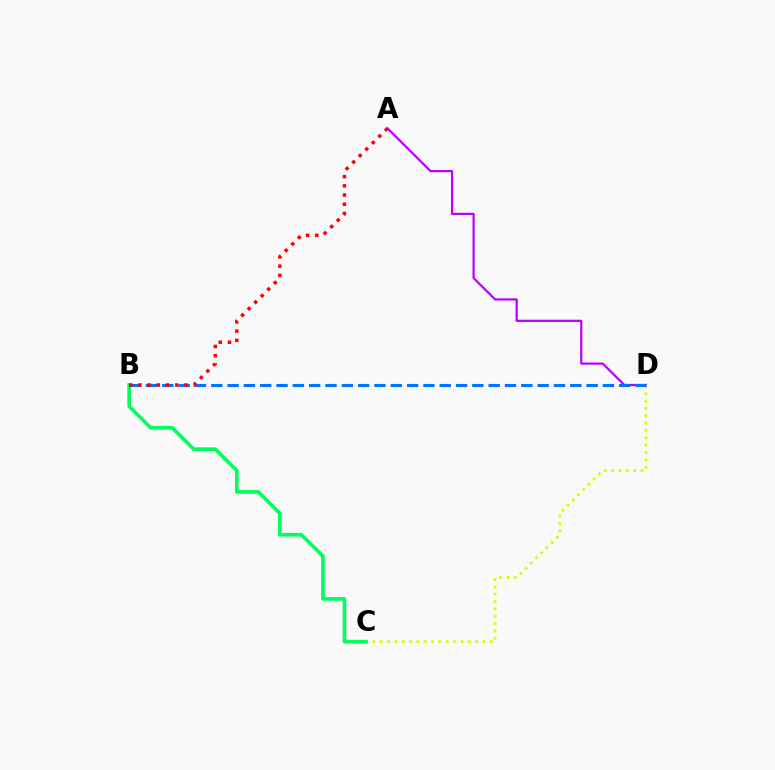{('A', 'D'): [{'color': '#b900ff', 'line_style': 'solid', 'thickness': 1.59}], ('C', 'D'): [{'color': '#d1ff00', 'line_style': 'dotted', 'thickness': 1.99}], ('B', 'C'): [{'color': '#00ff5c', 'line_style': 'solid', 'thickness': 2.63}], ('B', 'D'): [{'color': '#0074ff', 'line_style': 'dashed', 'thickness': 2.22}], ('A', 'B'): [{'color': '#ff0000', 'line_style': 'dotted', 'thickness': 2.5}]}